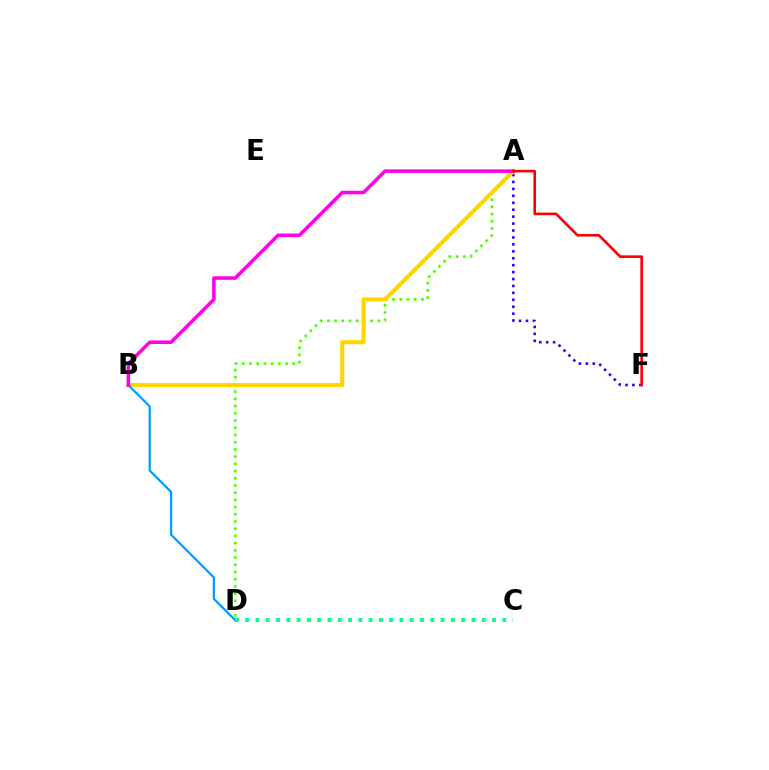{('A', 'D'): [{'color': '#4fff00', 'line_style': 'dotted', 'thickness': 1.96}], ('A', 'F'): [{'color': '#3700ff', 'line_style': 'dotted', 'thickness': 1.88}, {'color': '#ff0000', 'line_style': 'solid', 'thickness': 1.89}], ('A', 'B'): [{'color': '#ffd500', 'line_style': 'solid', 'thickness': 2.94}, {'color': '#ff00ed', 'line_style': 'solid', 'thickness': 2.54}], ('B', 'D'): [{'color': '#009eff', 'line_style': 'solid', 'thickness': 1.6}], ('C', 'D'): [{'color': '#00ff86', 'line_style': 'dotted', 'thickness': 2.79}]}